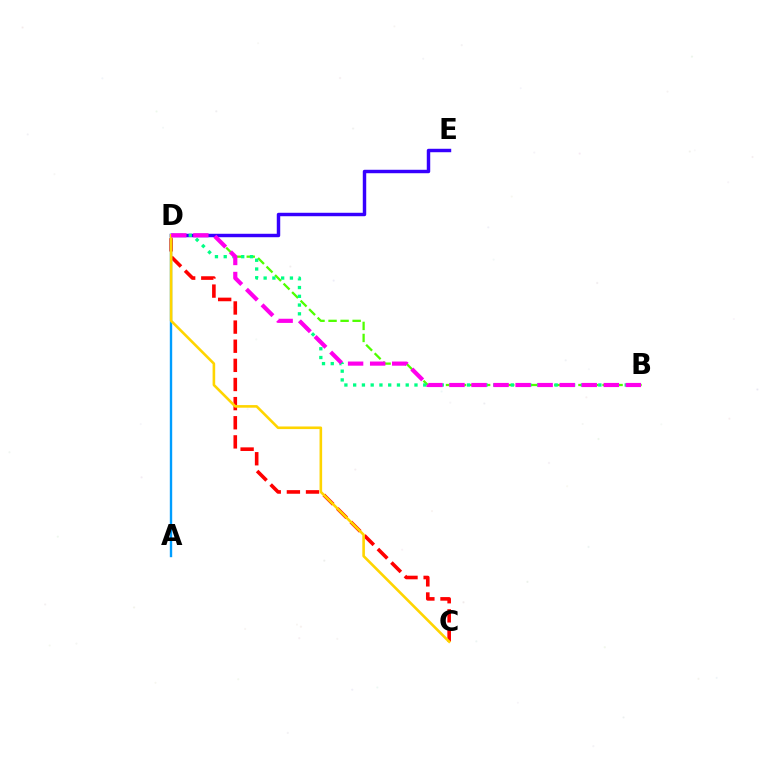{('B', 'D'): [{'color': '#4fff00', 'line_style': 'dashed', 'thickness': 1.64}, {'color': '#00ff86', 'line_style': 'dotted', 'thickness': 2.38}, {'color': '#ff00ed', 'line_style': 'dashed', 'thickness': 2.99}], ('D', 'E'): [{'color': '#3700ff', 'line_style': 'solid', 'thickness': 2.48}], ('C', 'D'): [{'color': '#ff0000', 'line_style': 'dashed', 'thickness': 2.6}, {'color': '#ffd500', 'line_style': 'solid', 'thickness': 1.88}], ('A', 'D'): [{'color': '#009eff', 'line_style': 'solid', 'thickness': 1.71}]}